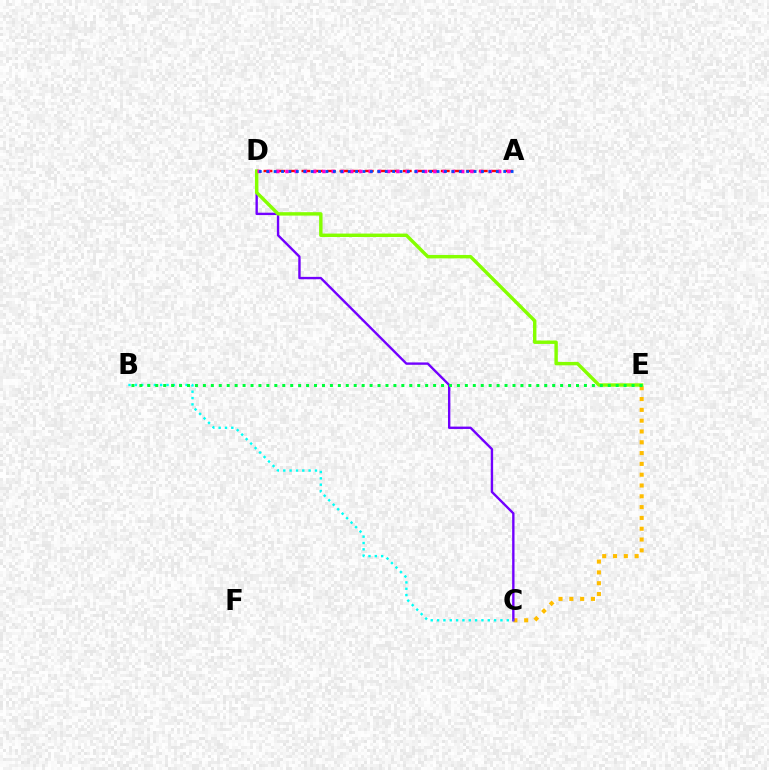{('C', 'E'): [{'color': '#ffbd00', 'line_style': 'dotted', 'thickness': 2.94}], ('C', 'D'): [{'color': '#7200ff', 'line_style': 'solid', 'thickness': 1.71}], ('A', 'D'): [{'color': '#ff0000', 'line_style': 'dashed', 'thickness': 1.72}, {'color': '#ff00cf', 'line_style': 'dotted', 'thickness': 2.51}, {'color': '#004bff', 'line_style': 'dotted', 'thickness': 2.01}], ('D', 'E'): [{'color': '#84ff00', 'line_style': 'solid', 'thickness': 2.46}], ('B', 'C'): [{'color': '#00fff6', 'line_style': 'dotted', 'thickness': 1.72}], ('B', 'E'): [{'color': '#00ff39', 'line_style': 'dotted', 'thickness': 2.16}]}